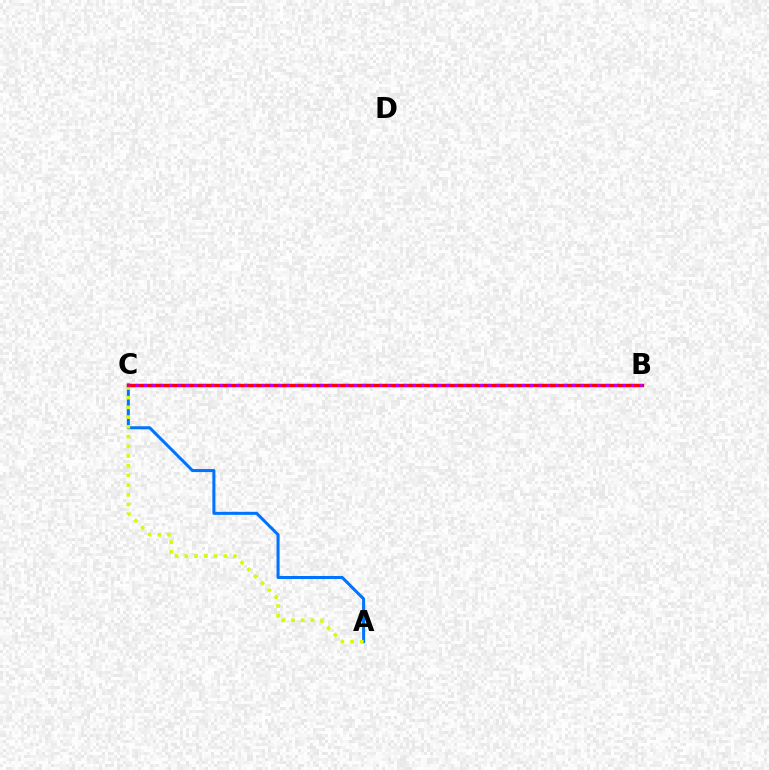{('B', 'C'): [{'color': '#00ff5c', 'line_style': 'solid', 'thickness': 1.97}, {'color': '#ff0000', 'line_style': 'solid', 'thickness': 2.47}, {'color': '#b900ff', 'line_style': 'dotted', 'thickness': 2.28}], ('A', 'C'): [{'color': '#0074ff', 'line_style': 'solid', 'thickness': 2.19}, {'color': '#d1ff00', 'line_style': 'dotted', 'thickness': 2.64}]}